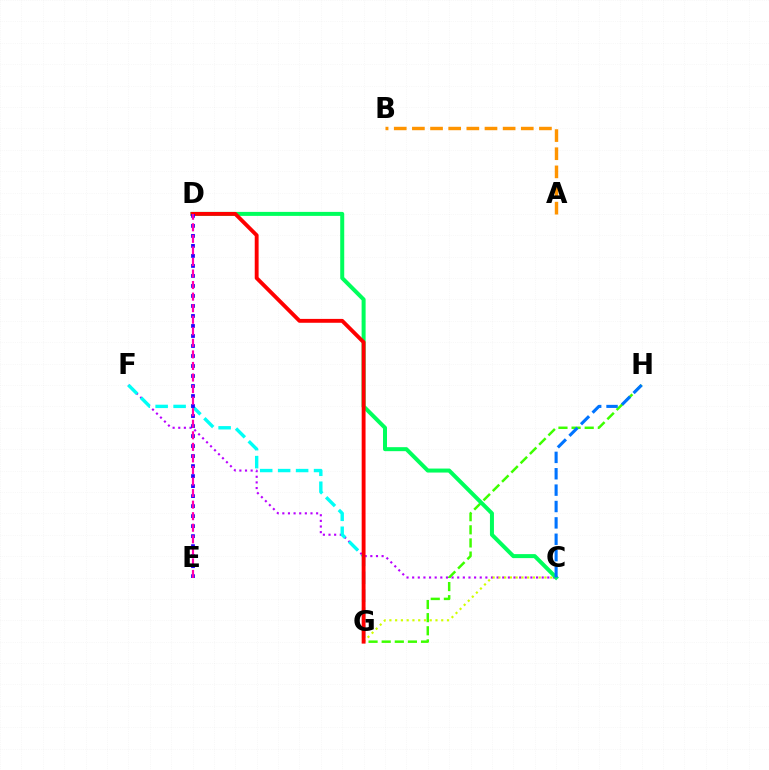{('C', 'F'): [{'color': '#b900ff', 'line_style': 'dotted', 'thickness': 1.53}], ('G', 'H'): [{'color': '#3dff00', 'line_style': 'dashed', 'thickness': 1.78}], ('C', 'G'): [{'color': '#d1ff00', 'line_style': 'dotted', 'thickness': 1.56}], ('F', 'G'): [{'color': '#00fff6', 'line_style': 'dashed', 'thickness': 2.44}], ('C', 'D'): [{'color': '#00ff5c', 'line_style': 'solid', 'thickness': 2.88}], ('C', 'H'): [{'color': '#0074ff', 'line_style': 'dashed', 'thickness': 2.22}], ('A', 'B'): [{'color': '#ff9400', 'line_style': 'dashed', 'thickness': 2.47}], ('D', 'G'): [{'color': '#ff0000', 'line_style': 'solid', 'thickness': 2.79}], ('D', 'E'): [{'color': '#2500ff', 'line_style': 'dotted', 'thickness': 2.72}, {'color': '#ff00ac', 'line_style': 'dashed', 'thickness': 1.57}]}